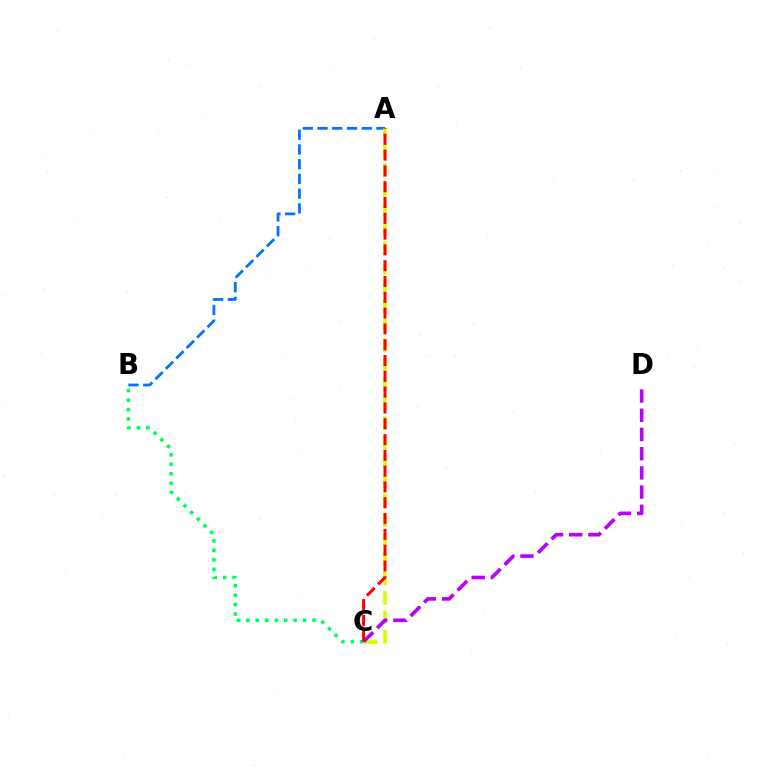{('A', 'B'): [{'color': '#0074ff', 'line_style': 'dashed', 'thickness': 2.0}], ('B', 'C'): [{'color': '#00ff5c', 'line_style': 'dotted', 'thickness': 2.57}], ('A', 'C'): [{'color': '#d1ff00', 'line_style': 'dashed', 'thickness': 2.64}, {'color': '#ff0000', 'line_style': 'dashed', 'thickness': 2.15}], ('C', 'D'): [{'color': '#b900ff', 'line_style': 'dashed', 'thickness': 2.61}]}